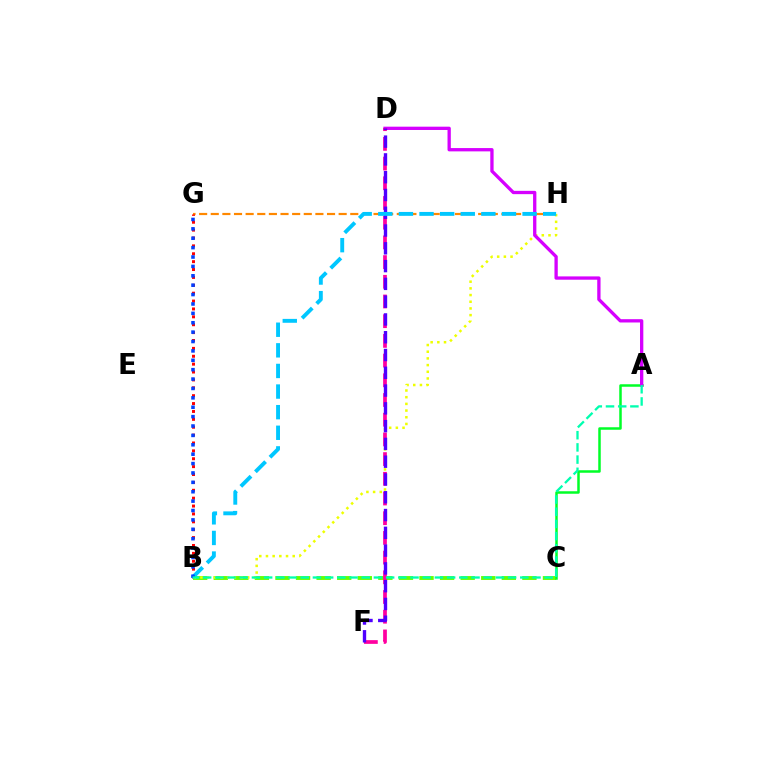{('B', 'C'): [{'color': '#66ff00', 'line_style': 'dashed', 'thickness': 2.8}], ('G', 'H'): [{'color': '#ff8800', 'line_style': 'dashed', 'thickness': 1.58}], ('B', 'G'): [{'color': '#ff0000', 'line_style': 'dotted', 'thickness': 2.14}, {'color': '#003fff', 'line_style': 'dotted', 'thickness': 2.55}], ('B', 'H'): [{'color': '#eeff00', 'line_style': 'dotted', 'thickness': 1.82}, {'color': '#00c7ff', 'line_style': 'dashed', 'thickness': 2.8}], ('A', 'C'): [{'color': '#00ff27', 'line_style': 'solid', 'thickness': 1.8}], ('A', 'D'): [{'color': '#d600ff', 'line_style': 'solid', 'thickness': 2.38}], ('D', 'F'): [{'color': '#ff00a0', 'line_style': 'dashed', 'thickness': 2.68}, {'color': '#4f00ff', 'line_style': 'dashed', 'thickness': 2.42}], ('A', 'B'): [{'color': '#00ffaf', 'line_style': 'dashed', 'thickness': 1.66}]}